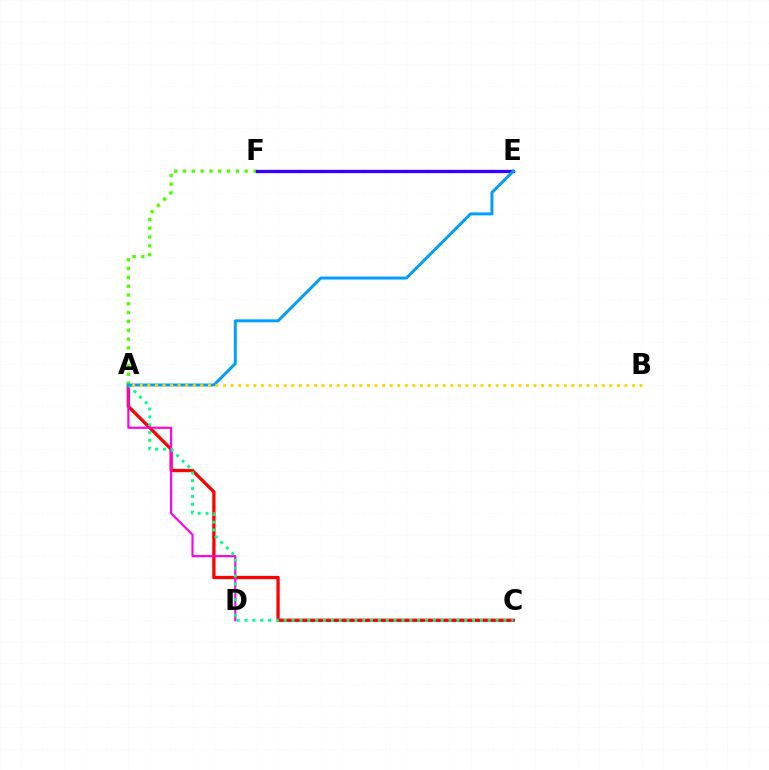{('A', 'C'): [{'color': '#ff0000', 'line_style': 'solid', 'thickness': 2.36}, {'color': '#00ff86', 'line_style': 'dotted', 'thickness': 2.13}], ('A', 'D'): [{'color': '#ff00ed', 'line_style': 'solid', 'thickness': 1.54}], ('A', 'F'): [{'color': '#4fff00', 'line_style': 'dotted', 'thickness': 2.4}], ('E', 'F'): [{'color': '#3700ff', 'line_style': 'solid', 'thickness': 2.4}], ('A', 'E'): [{'color': '#009eff', 'line_style': 'solid', 'thickness': 2.14}], ('A', 'B'): [{'color': '#ffd500', 'line_style': 'dotted', 'thickness': 2.06}]}